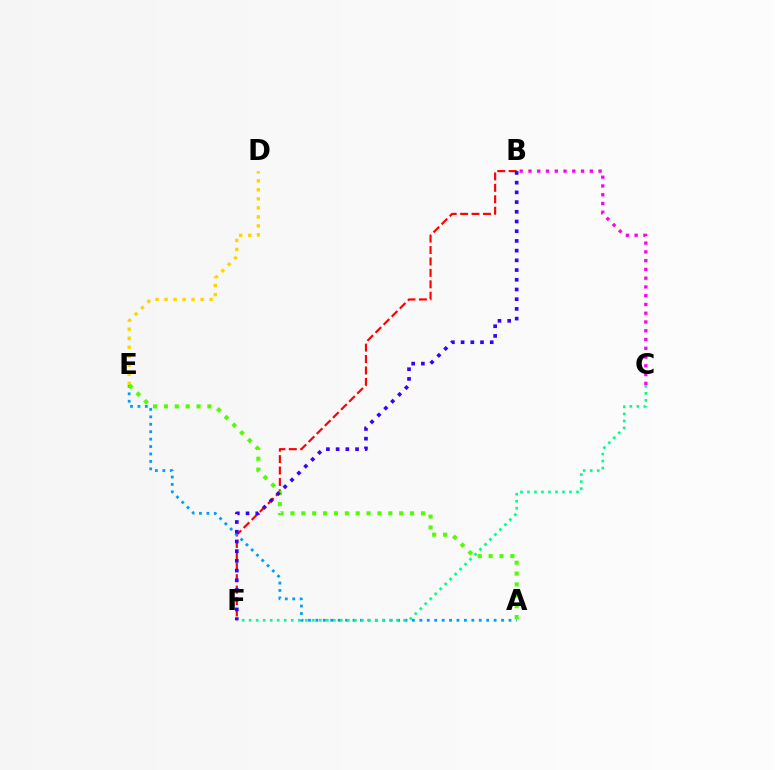{('B', 'F'): [{'color': '#ff0000', 'line_style': 'dashed', 'thickness': 1.55}, {'color': '#3700ff', 'line_style': 'dotted', 'thickness': 2.64}], ('D', 'E'): [{'color': '#ffd500', 'line_style': 'dotted', 'thickness': 2.45}], ('A', 'E'): [{'color': '#009eff', 'line_style': 'dotted', 'thickness': 2.02}, {'color': '#4fff00', 'line_style': 'dotted', 'thickness': 2.95}], ('C', 'F'): [{'color': '#00ff86', 'line_style': 'dotted', 'thickness': 1.91}], ('B', 'C'): [{'color': '#ff00ed', 'line_style': 'dotted', 'thickness': 2.38}]}